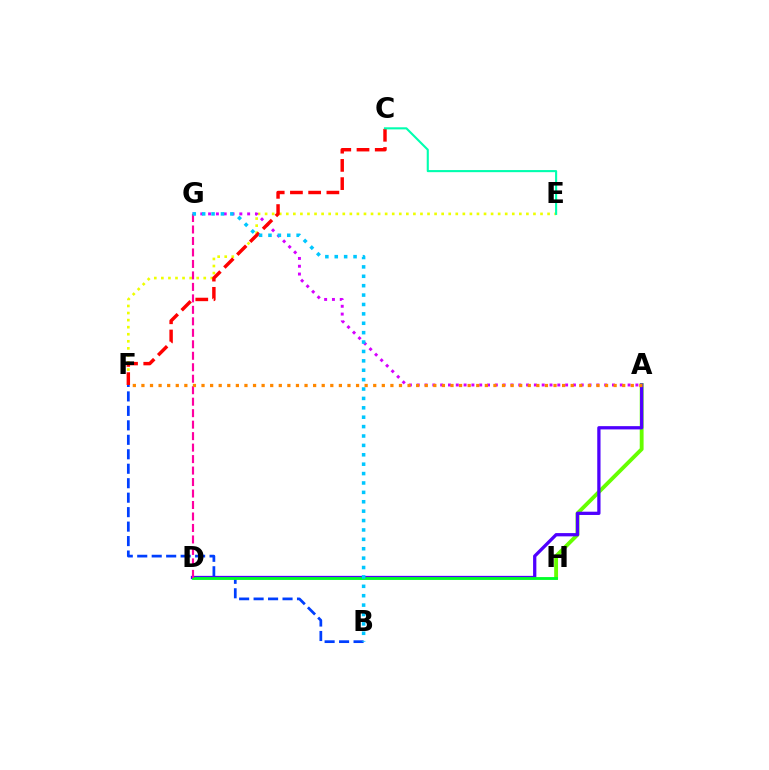{('E', 'F'): [{'color': '#eeff00', 'line_style': 'dotted', 'thickness': 1.92}], ('A', 'H'): [{'color': '#66ff00', 'line_style': 'solid', 'thickness': 2.78}], ('B', 'F'): [{'color': '#003fff', 'line_style': 'dashed', 'thickness': 1.97}], ('A', 'D'): [{'color': '#4f00ff', 'line_style': 'solid', 'thickness': 2.36}], ('A', 'G'): [{'color': '#d600ff', 'line_style': 'dotted', 'thickness': 2.12}], ('D', 'H'): [{'color': '#00ff27', 'line_style': 'solid', 'thickness': 2.05}], ('C', 'F'): [{'color': '#ff0000', 'line_style': 'dashed', 'thickness': 2.48}], ('D', 'G'): [{'color': '#ff00a0', 'line_style': 'dashed', 'thickness': 1.56}], ('A', 'F'): [{'color': '#ff8800', 'line_style': 'dotted', 'thickness': 2.33}], ('C', 'E'): [{'color': '#00ffaf', 'line_style': 'solid', 'thickness': 1.52}], ('B', 'G'): [{'color': '#00c7ff', 'line_style': 'dotted', 'thickness': 2.55}]}